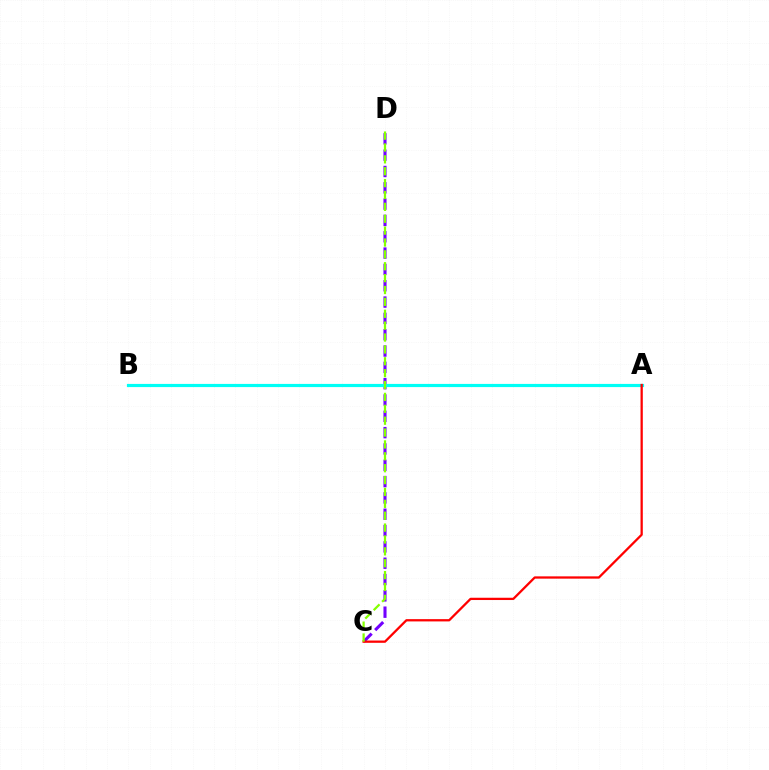{('C', 'D'): [{'color': '#7200ff', 'line_style': 'dashed', 'thickness': 2.22}, {'color': '#84ff00', 'line_style': 'dashed', 'thickness': 1.61}], ('A', 'B'): [{'color': '#00fff6', 'line_style': 'solid', 'thickness': 2.29}], ('A', 'C'): [{'color': '#ff0000', 'line_style': 'solid', 'thickness': 1.64}]}